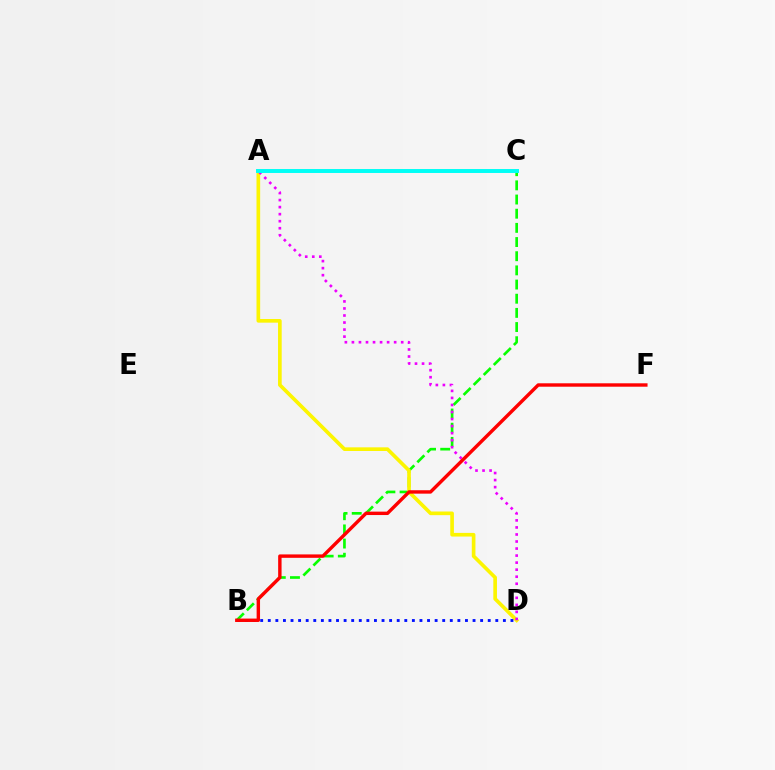{('B', 'C'): [{'color': '#08ff00', 'line_style': 'dashed', 'thickness': 1.92}], ('A', 'D'): [{'color': '#fcf500', 'line_style': 'solid', 'thickness': 2.63}, {'color': '#ee00ff', 'line_style': 'dotted', 'thickness': 1.91}], ('B', 'D'): [{'color': '#0010ff', 'line_style': 'dotted', 'thickness': 2.06}], ('A', 'C'): [{'color': '#00fff6', 'line_style': 'solid', 'thickness': 2.84}], ('B', 'F'): [{'color': '#ff0000', 'line_style': 'solid', 'thickness': 2.45}]}